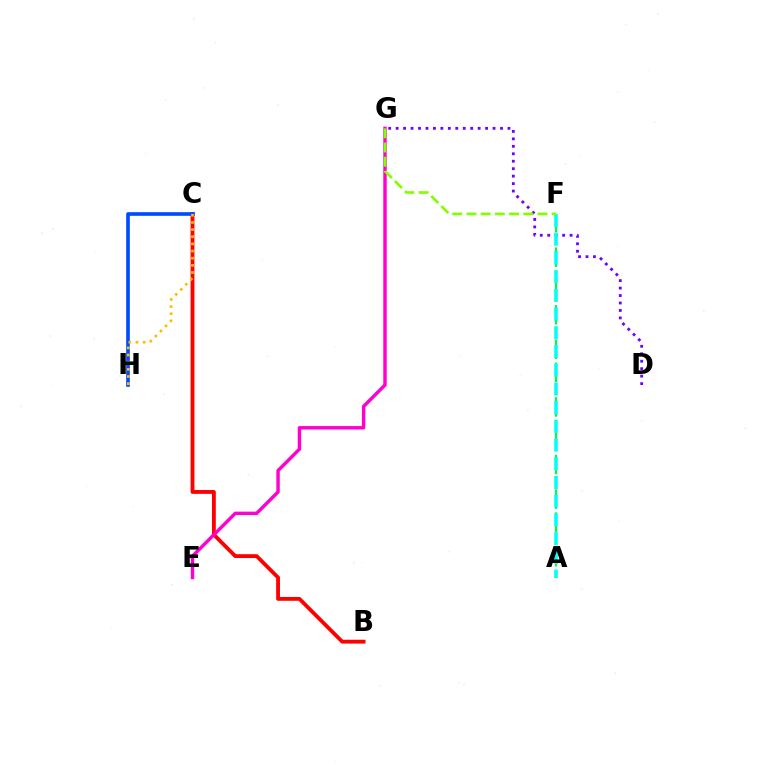{('D', 'G'): [{'color': '#7200ff', 'line_style': 'dotted', 'thickness': 2.03}], ('A', 'F'): [{'color': '#00ff39', 'line_style': 'dashed', 'thickness': 1.56}, {'color': '#00fff6', 'line_style': 'dashed', 'thickness': 2.54}], ('B', 'C'): [{'color': '#ff0000', 'line_style': 'solid', 'thickness': 2.76}], ('C', 'H'): [{'color': '#004bff', 'line_style': 'solid', 'thickness': 2.62}, {'color': '#ffbd00', 'line_style': 'dotted', 'thickness': 1.94}], ('E', 'G'): [{'color': '#ff00cf', 'line_style': 'solid', 'thickness': 2.46}], ('F', 'G'): [{'color': '#84ff00', 'line_style': 'dashed', 'thickness': 1.93}]}